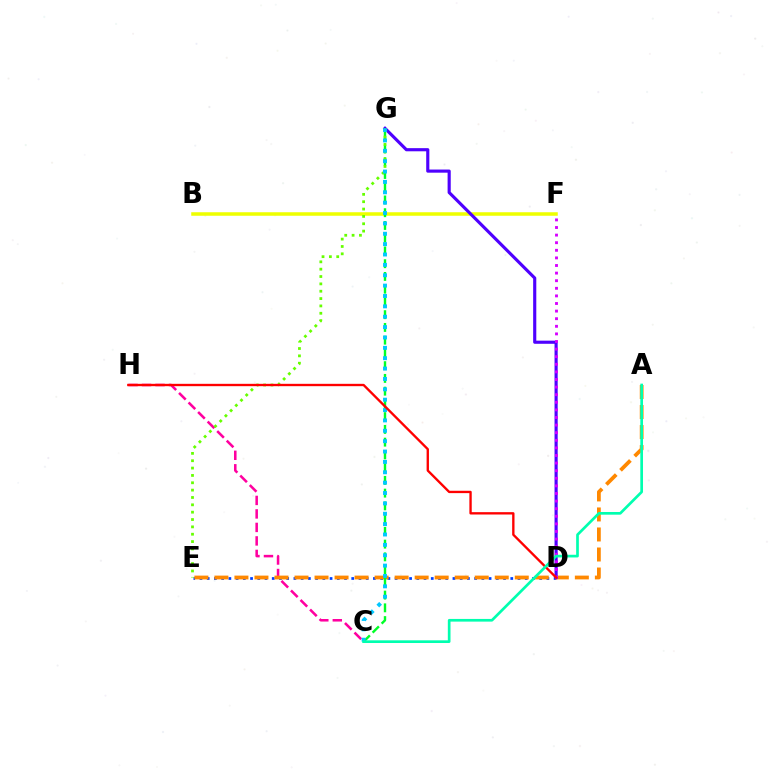{('B', 'F'): [{'color': '#eeff00', 'line_style': 'solid', 'thickness': 2.54}], ('D', 'E'): [{'color': '#003fff', 'line_style': 'dotted', 'thickness': 1.96}], ('C', 'H'): [{'color': '#ff00a0', 'line_style': 'dashed', 'thickness': 1.83}], ('A', 'E'): [{'color': '#ff8800', 'line_style': 'dashed', 'thickness': 2.72}], ('D', 'G'): [{'color': '#4f00ff', 'line_style': 'solid', 'thickness': 2.26}], ('C', 'G'): [{'color': '#00ff27', 'line_style': 'dashed', 'thickness': 1.73}, {'color': '#00c7ff', 'line_style': 'dotted', 'thickness': 2.82}], ('E', 'G'): [{'color': '#66ff00', 'line_style': 'dotted', 'thickness': 2.0}], ('D', 'F'): [{'color': '#d600ff', 'line_style': 'dotted', 'thickness': 2.06}], ('D', 'H'): [{'color': '#ff0000', 'line_style': 'solid', 'thickness': 1.69}], ('A', 'C'): [{'color': '#00ffaf', 'line_style': 'solid', 'thickness': 1.93}]}